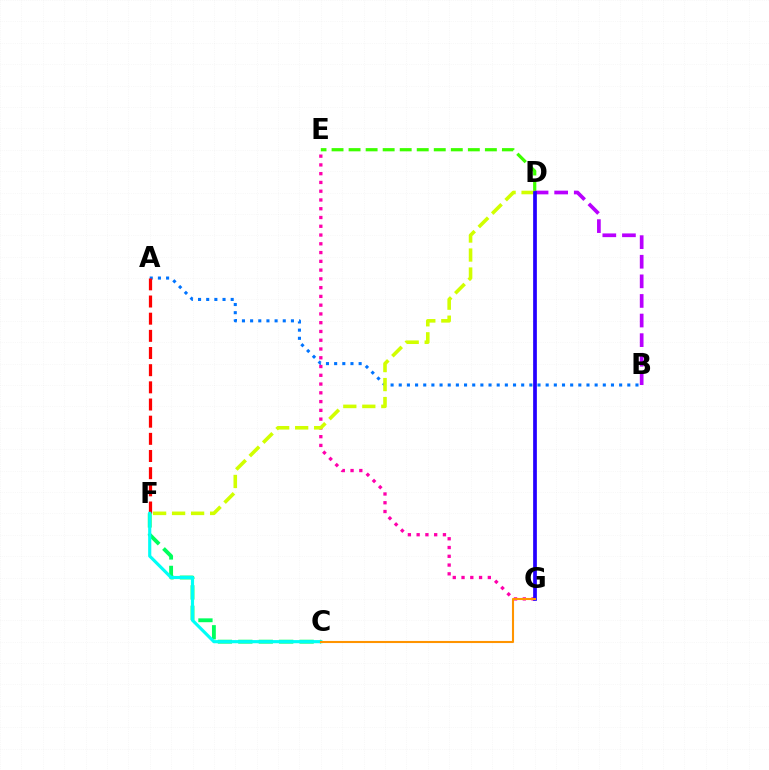{('C', 'F'): [{'color': '#00ff5c', 'line_style': 'dashed', 'thickness': 2.78}, {'color': '#00fff6', 'line_style': 'solid', 'thickness': 2.27}], ('D', 'E'): [{'color': '#3dff00', 'line_style': 'dashed', 'thickness': 2.31}], ('A', 'B'): [{'color': '#0074ff', 'line_style': 'dotted', 'thickness': 2.22}], ('E', 'G'): [{'color': '#ff00ac', 'line_style': 'dotted', 'thickness': 2.38}], ('A', 'F'): [{'color': '#ff0000', 'line_style': 'dashed', 'thickness': 2.33}], ('D', 'F'): [{'color': '#d1ff00', 'line_style': 'dashed', 'thickness': 2.58}], ('B', 'D'): [{'color': '#b900ff', 'line_style': 'dashed', 'thickness': 2.66}], ('D', 'G'): [{'color': '#2500ff', 'line_style': 'solid', 'thickness': 2.68}], ('C', 'G'): [{'color': '#ff9400', 'line_style': 'solid', 'thickness': 1.51}]}